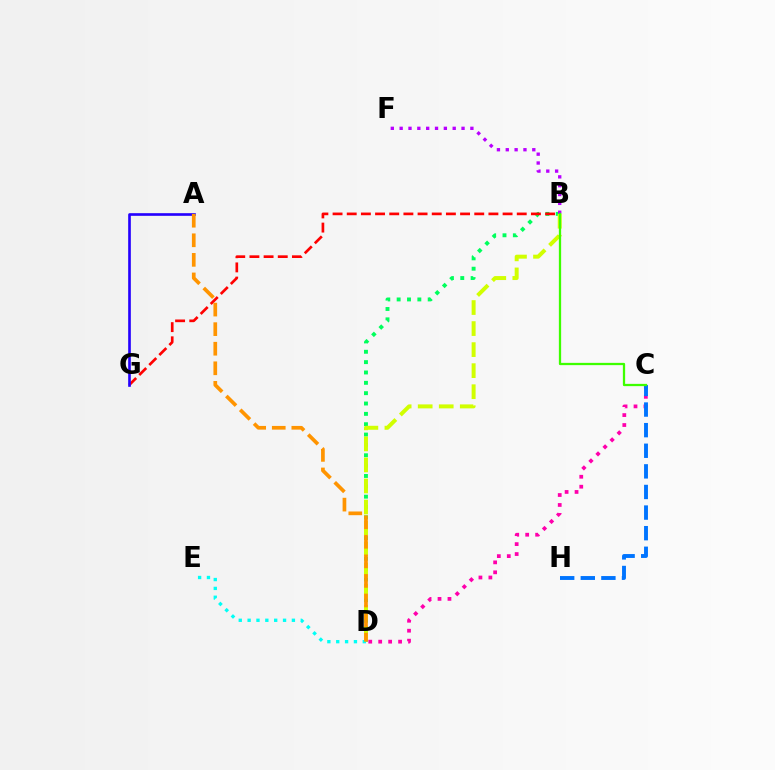{('B', 'D'): [{'color': '#00ff5c', 'line_style': 'dotted', 'thickness': 2.81}, {'color': '#d1ff00', 'line_style': 'dashed', 'thickness': 2.86}], ('C', 'D'): [{'color': '#ff00ac', 'line_style': 'dotted', 'thickness': 2.7}], ('C', 'H'): [{'color': '#0074ff', 'line_style': 'dashed', 'thickness': 2.8}], ('B', 'G'): [{'color': '#ff0000', 'line_style': 'dashed', 'thickness': 1.92}], ('B', 'F'): [{'color': '#b900ff', 'line_style': 'dotted', 'thickness': 2.4}], ('B', 'C'): [{'color': '#3dff00', 'line_style': 'solid', 'thickness': 1.64}], ('A', 'G'): [{'color': '#2500ff', 'line_style': 'solid', 'thickness': 1.9}], ('D', 'E'): [{'color': '#00fff6', 'line_style': 'dotted', 'thickness': 2.41}], ('A', 'D'): [{'color': '#ff9400', 'line_style': 'dashed', 'thickness': 2.66}]}